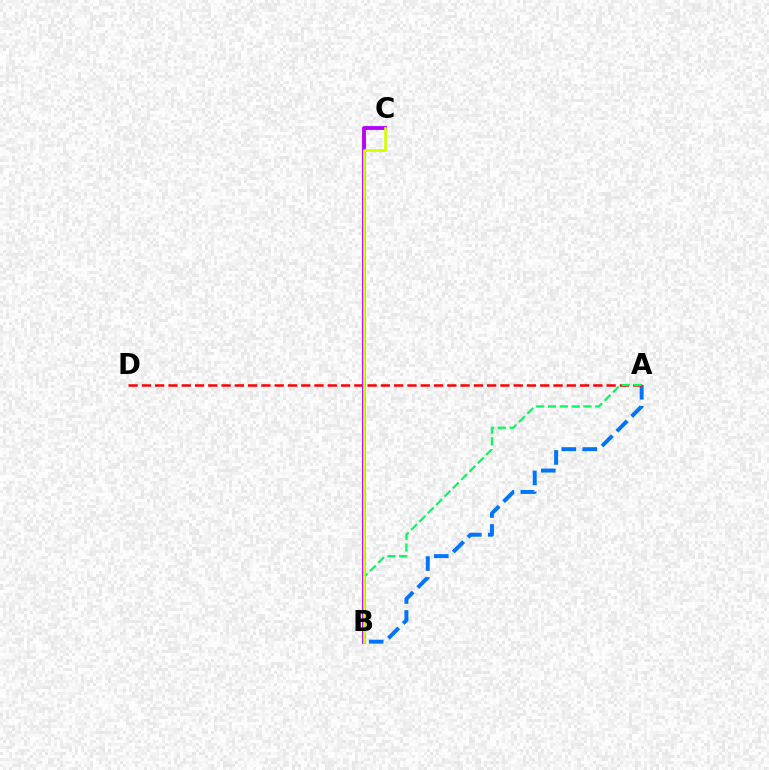{('A', 'B'): [{'color': '#0074ff', 'line_style': 'dashed', 'thickness': 2.84}, {'color': '#00ff5c', 'line_style': 'dashed', 'thickness': 1.6}], ('A', 'D'): [{'color': '#ff0000', 'line_style': 'dashed', 'thickness': 1.8}], ('B', 'C'): [{'color': '#b900ff', 'line_style': 'solid', 'thickness': 2.78}, {'color': '#d1ff00', 'line_style': 'solid', 'thickness': 1.92}]}